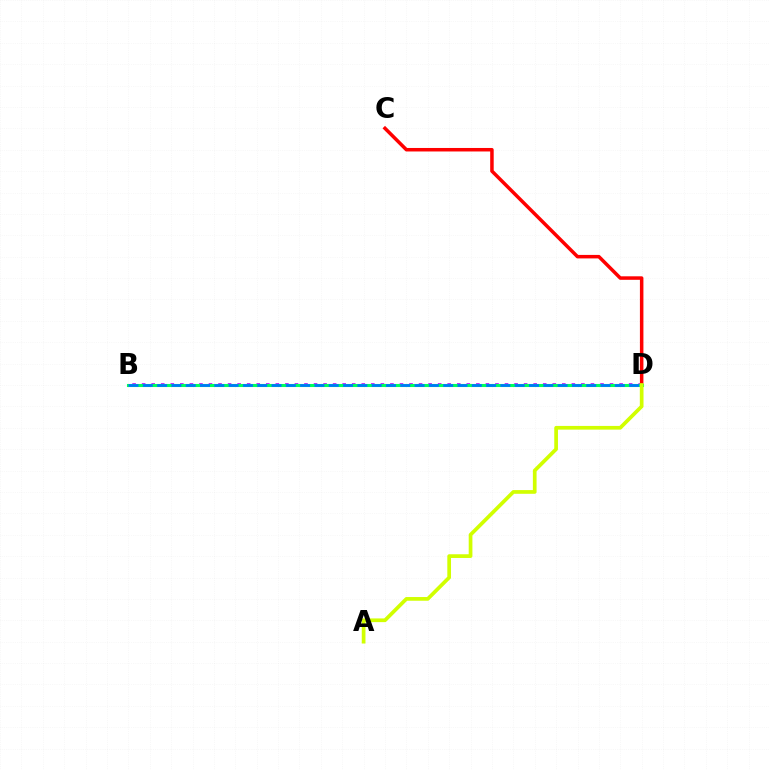{('B', 'D'): [{'color': '#b900ff', 'line_style': 'dotted', 'thickness': 2.59}, {'color': '#00ff5c', 'line_style': 'solid', 'thickness': 2.22}, {'color': '#0074ff', 'line_style': 'dashed', 'thickness': 1.94}], ('C', 'D'): [{'color': '#ff0000', 'line_style': 'solid', 'thickness': 2.52}], ('A', 'D'): [{'color': '#d1ff00', 'line_style': 'solid', 'thickness': 2.67}]}